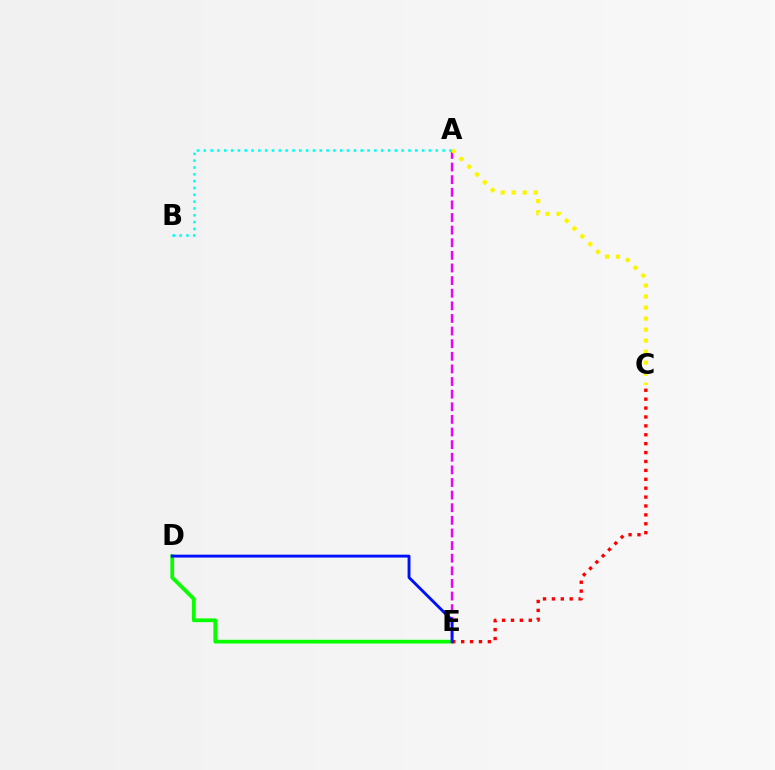{('A', 'E'): [{'color': '#ee00ff', 'line_style': 'dashed', 'thickness': 1.71}], ('D', 'E'): [{'color': '#08ff00', 'line_style': 'solid', 'thickness': 2.71}, {'color': '#0010ff', 'line_style': 'solid', 'thickness': 2.08}], ('A', 'C'): [{'color': '#fcf500', 'line_style': 'dotted', 'thickness': 3.0}], ('A', 'B'): [{'color': '#00fff6', 'line_style': 'dotted', 'thickness': 1.85}], ('C', 'E'): [{'color': '#ff0000', 'line_style': 'dotted', 'thickness': 2.42}]}